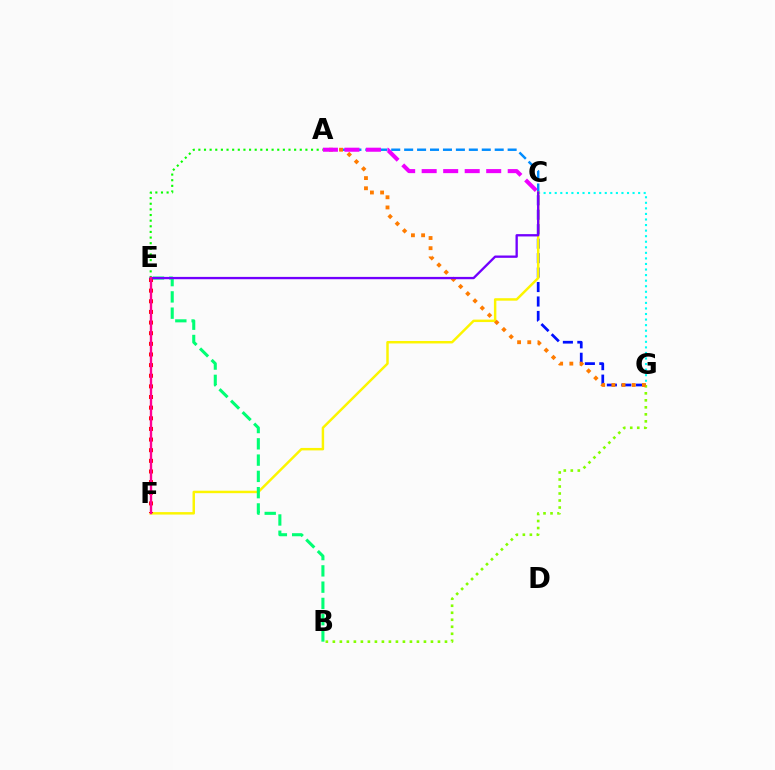{('A', 'C'): [{'color': '#008cff', 'line_style': 'dashed', 'thickness': 1.76}, {'color': '#ee00ff', 'line_style': 'dashed', 'thickness': 2.92}], ('C', 'G'): [{'color': '#0010ff', 'line_style': 'dashed', 'thickness': 1.96}, {'color': '#00fff6', 'line_style': 'dotted', 'thickness': 1.51}], ('B', 'G'): [{'color': '#84ff00', 'line_style': 'dotted', 'thickness': 1.9}], ('C', 'F'): [{'color': '#fcf500', 'line_style': 'solid', 'thickness': 1.78}], ('B', 'E'): [{'color': '#00ff74', 'line_style': 'dashed', 'thickness': 2.21}], ('E', 'F'): [{'color': '#ff0000', 'line_style': 'dotted', 'thickness': 2.89}, {'color': '#ff0094', 'line_style': 'solid', 'thickness': 1.7}], ('A', 'E'): [{'color': '#08ff00', 'line_style': 'dotted', 'thickness': 1.53}], ('A', 'G'): [{'color': '#ff7c00', 'line_style': 'dotted', 'thickness': 2.76}], ('C', 'E'): [{'color': '#7200ff', 'line_style': 'solid', 'thickness': 1.67}]}